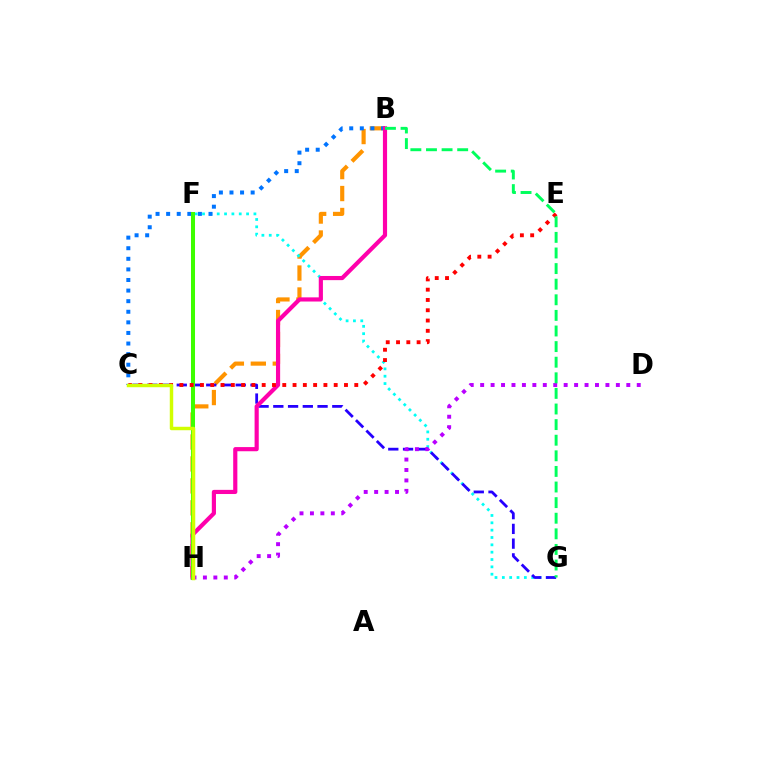{('B', 'H'): [{'color': '#ff9400', 'line_style': 'dashed', 'thickness': 2.98}, {'color': '#ff00ac', 'line_style': 'solid', 'thickness': 3.0}], ('F', 'G'): [{'color': '#00fff6', 'line_style': 'dotted', 'thickness': 1.99}], ('C', 'G'): [{'color': '#2500ff', 'line_style': 'dashed', 'thickness': 2.0}], ('B', 'C'): [{'color': '#0074ff', 'line_style': 'dotted', 'thickness': 2.88}], ('F', 'H'): [{'color': '#3dff00', 'line_style': 'solid', 'thickness': 2.9}], ('D', 'H'): [{'color': '#b900ff', 'line_style': 'dotted', 'thickness': 2.84}], ('C', 'E'): [{'color': '#ff0000', 'line_style': 'dotted', 'thickness': 2.79}], ('B', 'G'): [{'color': '#00ff5c', 'line_style': 'dashed', 'thickness': 2.12}], ('C', 'H'): [{'color': '#d1ff00', 'line_style': 'solid', 'thickness': 2.49}]}